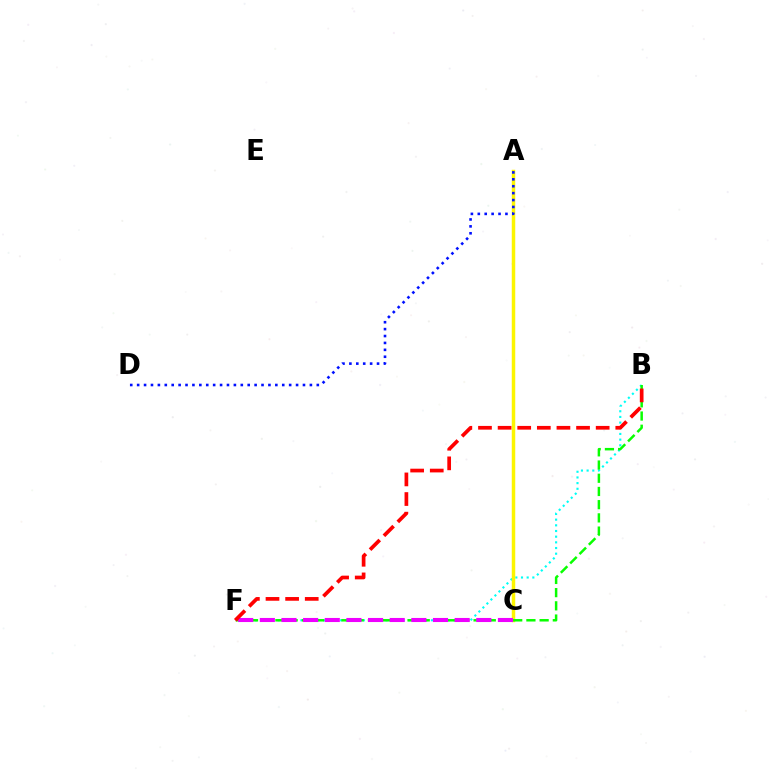{('B', 'F'): [{'color': '#00fff6', 'line_style': 'dotted', 'thickness': 1.54}, {'color': '#08ff00', 'line_style': 'dashed', 'thickness': 1.79}, {'color': '#ff0000', 'line_style': 'dashed', 'thickness': 2.66}], ('A', 'C'): [{'color': '#fcf500', 'line_style': 'solid', 'thickness': 2.5}], ('C', 'F'): [{'color': '#ee00ff', 'line_style': 'dashed', 'thickness': 2.94}], ('A', 'D'): [{'color': '#0010ff', 'line_style': 'dotted', 'thickness': 1.88}]}